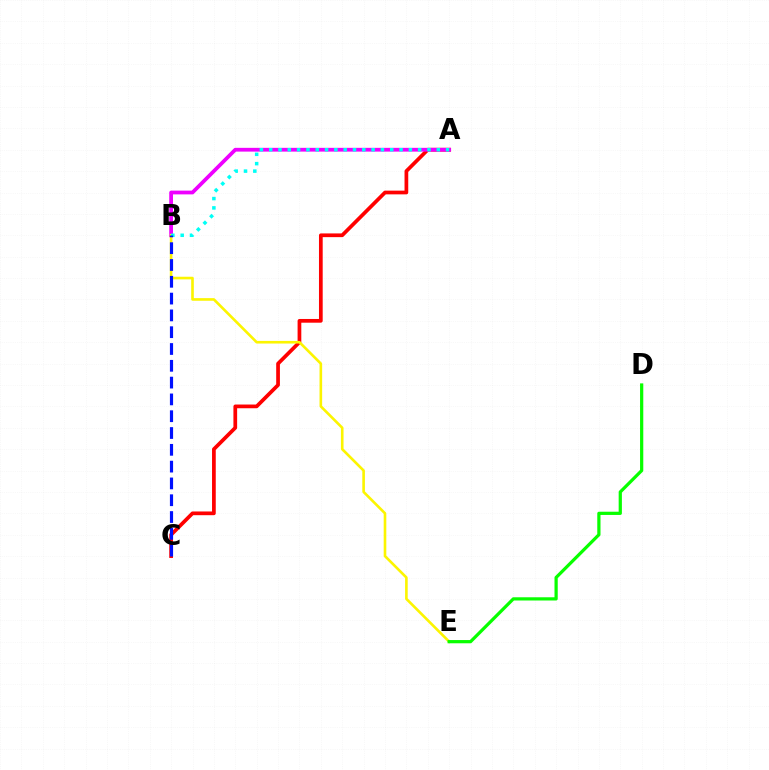{('A', 'C'): [{'color': '#ff0000', 'line_style': 'solid', 'thickness': 2.68}], ('A', 'B'): [{'color': '#ee00ff', 'line_style': 'solid', 'thickness': 2.71}, {'color': '#00fff6', 'line_style': 'dotted', 'thickness': 2.53}], ('B', 'E'): [{'color': '#fcf500', 'line_style': 'solid', 'thickness': 1.89}], ('D', 'E'): [{'color': '#08ff00', 'line_style': 'solid', 'thickness': 2.32}], ('B', 'C'): [{'color': '#0010ff', 'line_style': 'dashed', 'thickness': 2.28}]}